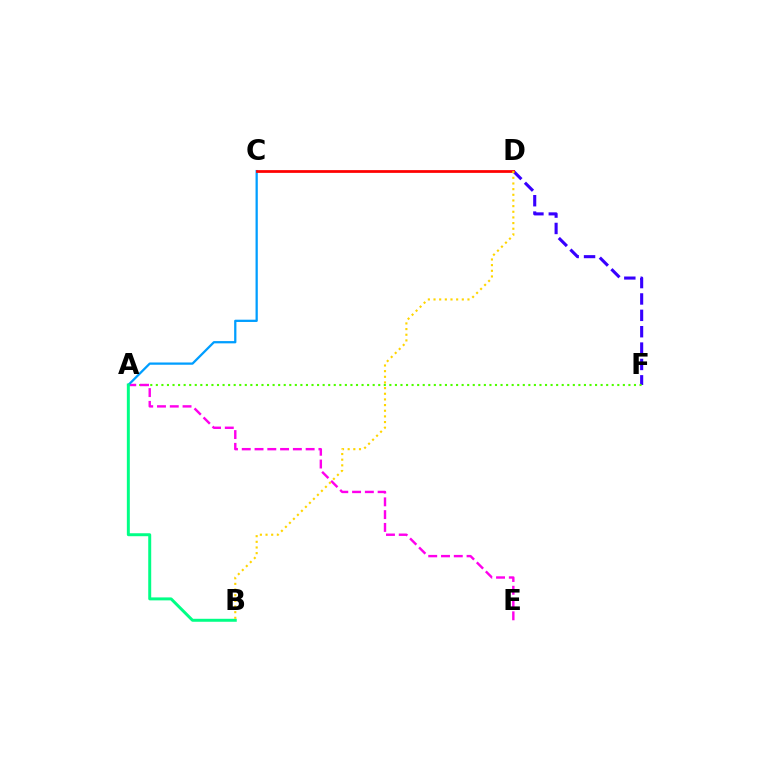{('D', 'F'): [{'color': '#3700ff', 'line_style': 'dashed', 'thickness': 2.22}], ('A', 'F'): [{'color': '#4fff00', 'line_style': 'dotted', 'thickness': 1.51}], ('A', 'E'): [{'color': '#ff00ed', 'line_style': 'dashed', 'thickness': 1.74}], ('A', 'C'): [{'color': '#009eff', 'line_style': 'solid', 'thickness': 1.63}], ('C', 'D'): [{'color': '#ff0000', 'line_style': 'solid', 'thickness': 1.98}], ('A', 'B'): [{'color': '#00ff86', 'line_style': 'solid', 'thickness': 2.14}], ('B', 'D'): [{'color': '#ffd500', 'line_style': 'dotted', 'thickness': 1.54}]}